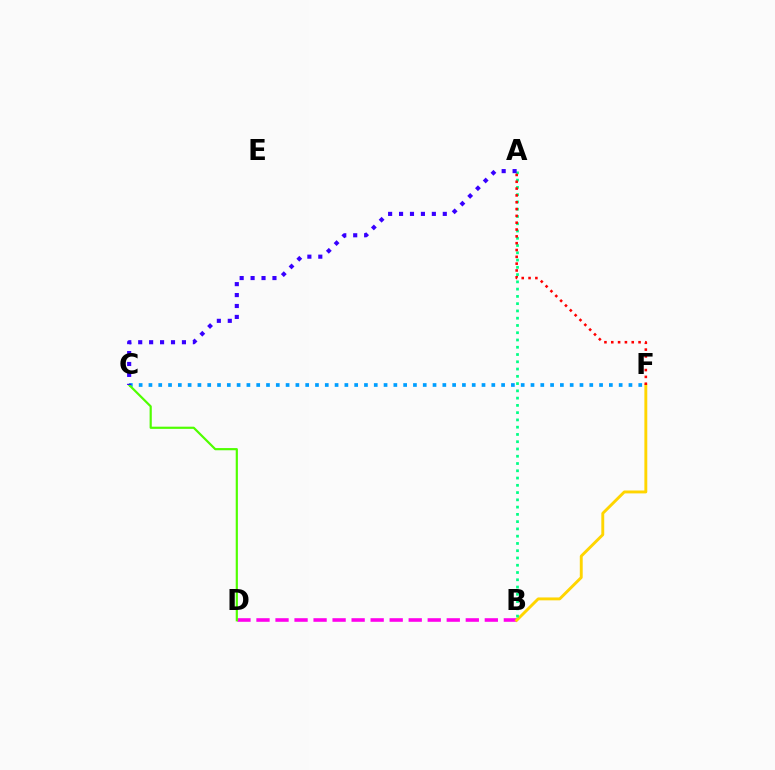{('B', 'D'): [{'color': '#ff00ed', 'line_style': 'dashed', 'thickness': 2.58}], ('C', 'F'): [{'color': '#009eff', 'line_style': 'dotted', 'thickness': 2.66}], ('B', 'F'): [{'color': '#ffd500', 'line_style': 'solid', 'thickness': 2.09}], ('A', 'B'): [{'color': '#00ff86', 'line_style': 'dotted', 'thickness': 1.97}], ('C', 'D'): [{'color': '#4fff00', 'line_style': 'solid', 'thickness': 1.57}], ('A', 'F'): [{'color': '#ff0000', 'line_style': 'dotted', 'thickness': 1.85}], ('A', 'C'): [{'color': '#3700ff', 'line_style': 'dotted', 'thickness': 2.97}]}